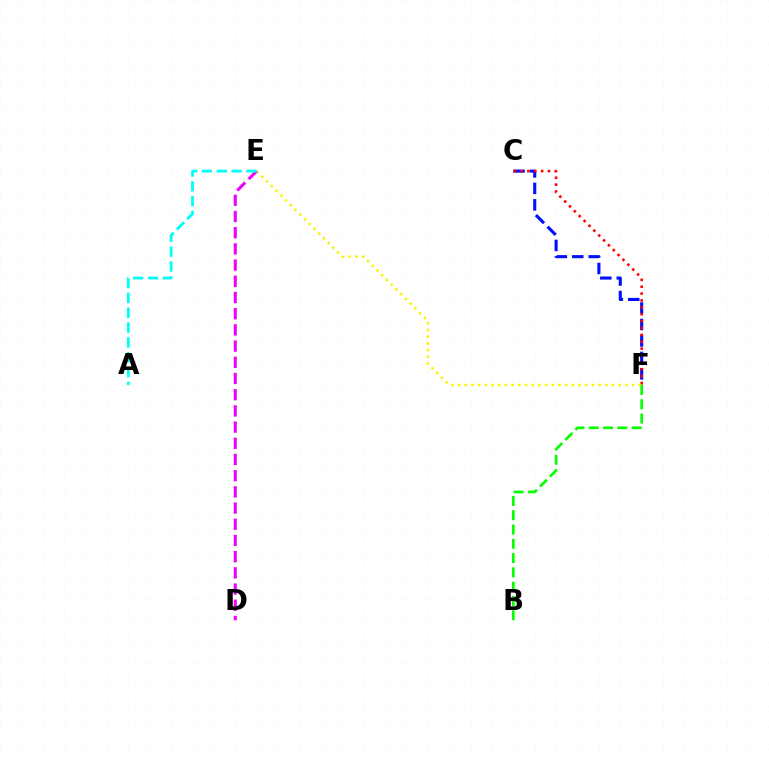{('C', 'F'): [{'color': '#0010ff', 'line_style': 'dashed', 'thickness': 2.24}, {'color': '#ff0000', 'line_style': 'dotted', 'thickness': 1.87}], ('E', 'F'): [{'color': '#fcf500', 'line_style': 'dotted', 'thickness': 1.82}], ('B', 'F'): [{'color': '#08ff00', 'line_style': 'dashed', 'thickness': 1.94}], ('D', 'E'): [{'color': '#ee00ff', 'line_style': 'dashed', 'thickness': 2.2}], ('A', 'E'): [{'color': '#00fff6', 'line_style': 'dashed', 'thickness': 2.02}]}